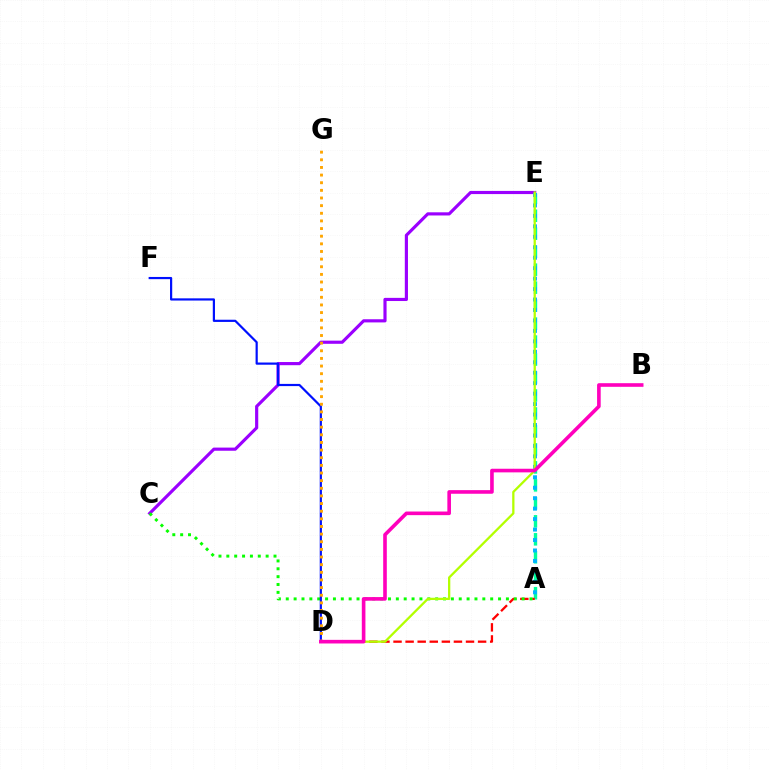{('C', 'E'): [{'color': '#9b00ff', 'line_style': 'solid', 'thickness': 2.27}], ('A', 'E'): [{'color': '#00ff9d', 'line_style': 'dashed', 'thickness': 2.44}, {'color': '#00b5ff', 'line_style': 'dotted', 'thickness': 2.84}], ('A', 'D'): [{'color': '#ff0000', 'line_style': 'dashed', 'thickness': 1.64}], ('A', 'C'): [{'color': '#08ff00', 'line_style': 'dotted', 'thickness': 2.14}], ('D', 'F'): [{'color': '#0010ff', 'line_style': 'solid', 'thickness': 1.58}], ('D', 'G'): [{'color': '#ffa500', 'line_style': 'dotted', 'thickness': 2.08}], ('D', 'E'): [{'color': '#b3ff00', 'line_style': 'solid', 'thickness': 1.64}], ('B', 'D'): [{'color': '#ff00bd', 'line_style': 'solid', 'thickness': 2.61}]}